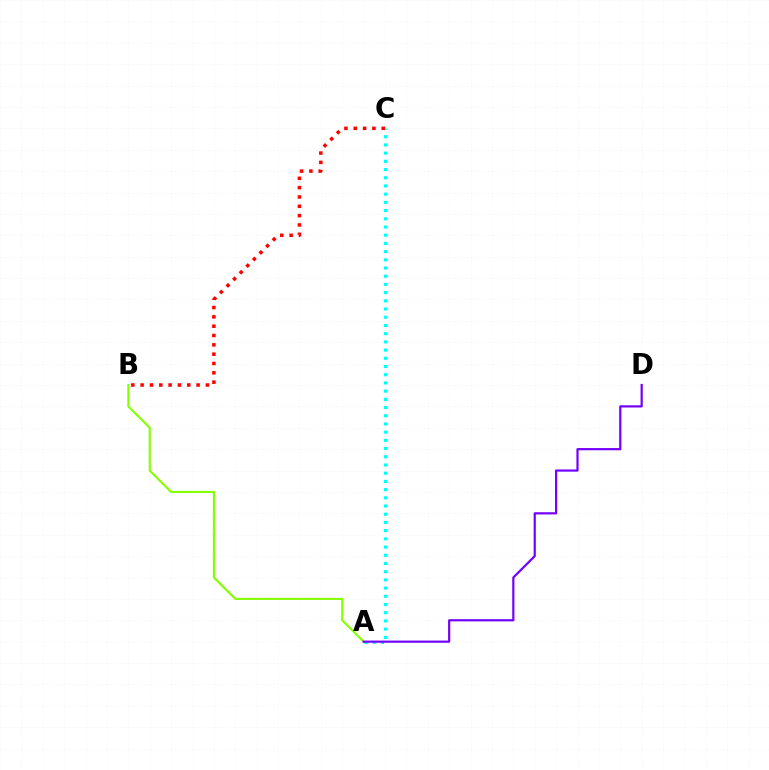{('A', 'B'): [{'color': '#84ff00', 'line_style': 'solid', 'thickness': 1.51}], ('A', 'C'): [{'color': '#00fff6', 'line_style': 'dotted', 'thickness': 2.23}], ('A', 'D'): [{'color': '#7200ff', 'line_style': 'solid', 'thickness': 1.58}], ('B', 'C'): [{'color': '#ff0000', 'line_style': 'dotted', 'thickness': 2.53}]}